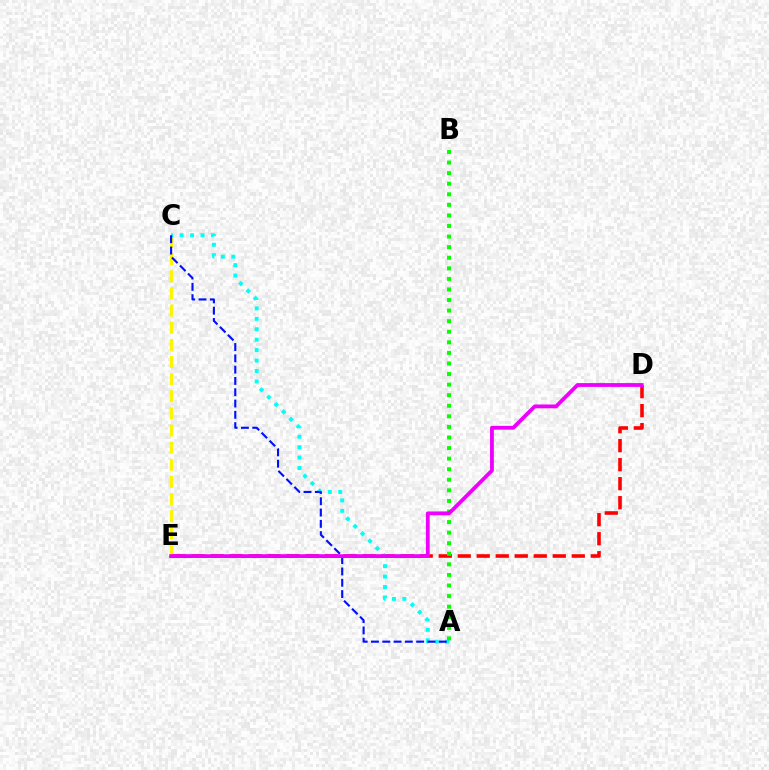{('C', 'E'): [{'color': '#fcf500', 'line_style': 'dashed', 'thickness': 2.33}], ('D', 'E'): [{'color': '#ff0000', 'line_style': 'dashed', 'thickness': 2.58}, {'color': '#ee00ff', 'line_style': 'solid', 'thickness': 2.74}], ('A', 'C'): [{'color': '#00fff6', 'line_style': 'dotted', 'thickness': 2.83}, {'color': '#0010ff', 'line_style': 'dashed', 'thickness': 1.54}], ('A', 'B'): [{'color': '#08ff00', 'line_style': 'dotted', 'thickness': 2.87}]}